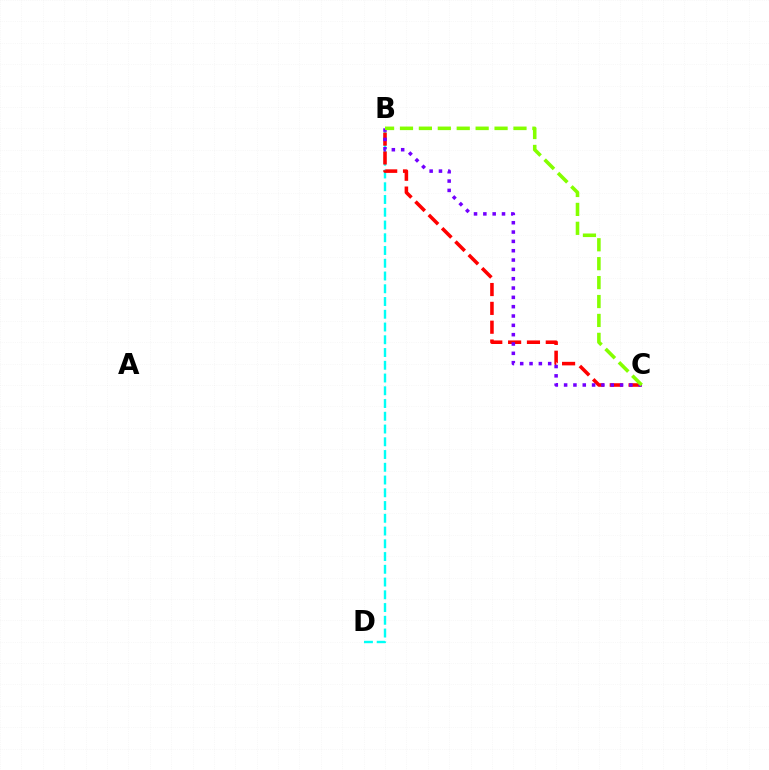{('B', 'D'): [{'color': '#00fff6', 'line_style': 'dashed', 'thickness': 1.73}], ('B', 'C'): [{'color': '#ff0000', 'line_style': 'dashed', 'thickness': 2.56}, {'color': '#7200ff', 'line_style': 'dotted', 'thickness': 2.53}, {'color': '#84ff00', 'line_style': 'dashed', 'thickness': 2.57}]}